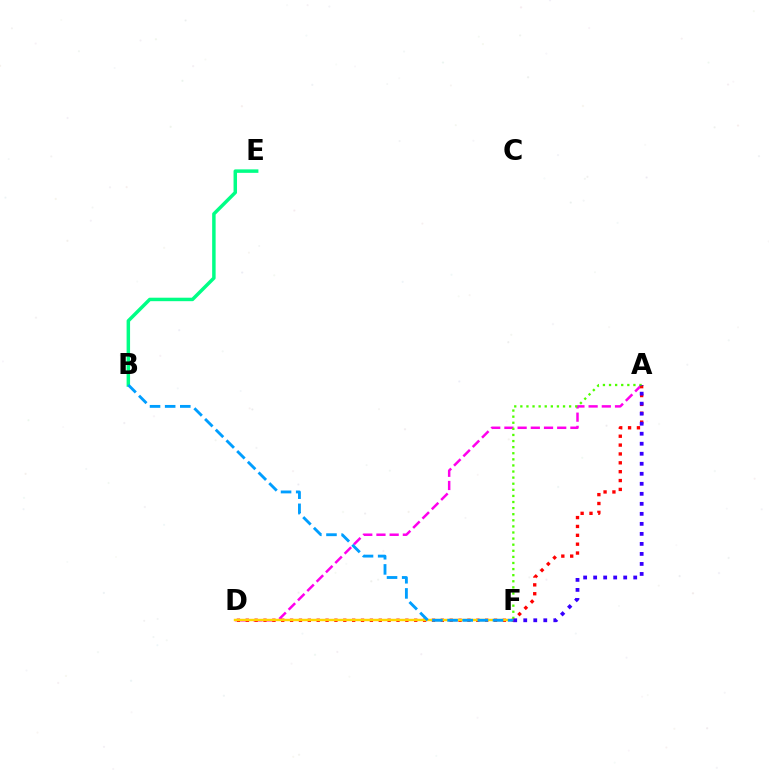{('A', 'D'): [{'color': '#ff00ed', 'line_style': 'dashed', 'thickness': 1.79}, {'color': '#ff0000', 'line_style': 'dotted', 'thickness': 2.41}], ('A', 'F'): [{'color': '#4fff00', 'line_style': 'dotted', 'thickness': 1.66}, {'color': '#3700ff', 'line_style': 'dotted', 'thickness': 2.72}], ('D', 'F'): [{'color': '#ffd500', 'line_style': 'solid', 'thickness': 1.75}], ('B', 'E'): [{'color': '#00ff86', 'line_style': 'solid', 'thickness': 2.5}], ('B', 'F'): [{'color': '#009eff', 'line_style': 'dashed', 'thickness': 2.06}]}